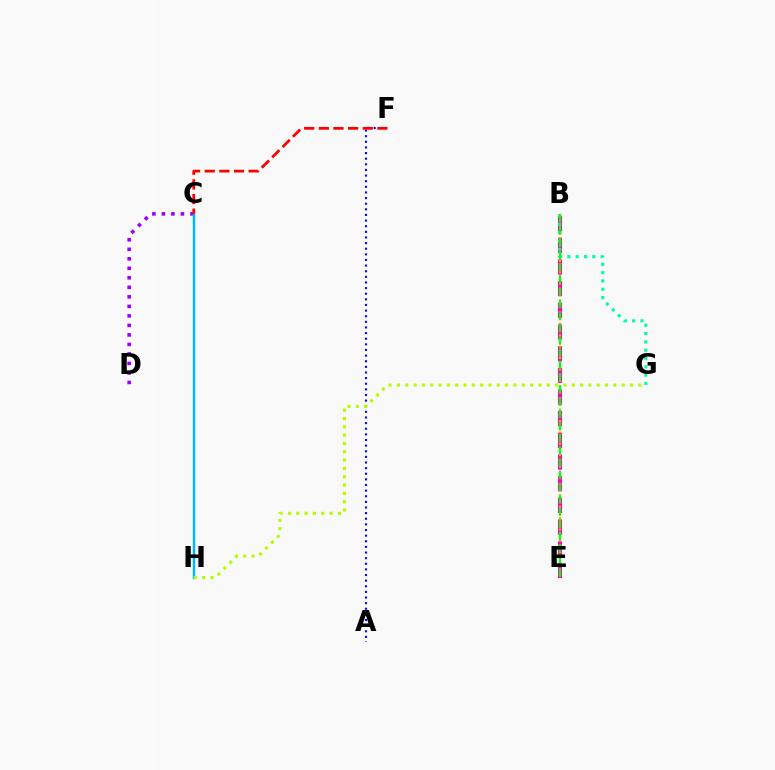{('A', 'F'): [{'color': '#0010ff', 'line_style': 'dotted', 'thickness': 1.53}], ('C', 'D'): [{'color': '#9b00ff', 'line_style': 'dotted', 'thickness': 2.58}], ('C', 'H'): [{'color': '#00b5ff', 'line_style': 'solid', 'thickness': 1.76}], ('B', 'E'): [{'color': '#ff00bd', 'line_style': 'dashed', 'thickness': 2.94}, {'color': '#ffa500', 'line_style': 'dotted', 'thickness': 1.55}, {'color': '#08ff00', 'line_style': 'dashed', 'thickness': 1.66}], ('G', 'H'): [{'color': '#b3ff00', 'line_style': 'dotted', 'thickness': 2.26}], ('B', 'G'): [{'color': '#00ff9d', 'line_style': 'dotted', 'thickness': 2.26}], ('C', 'F'): [{'color': '#ff0000', 'line_style': 'dashed', 'thickness': 1.99}]}